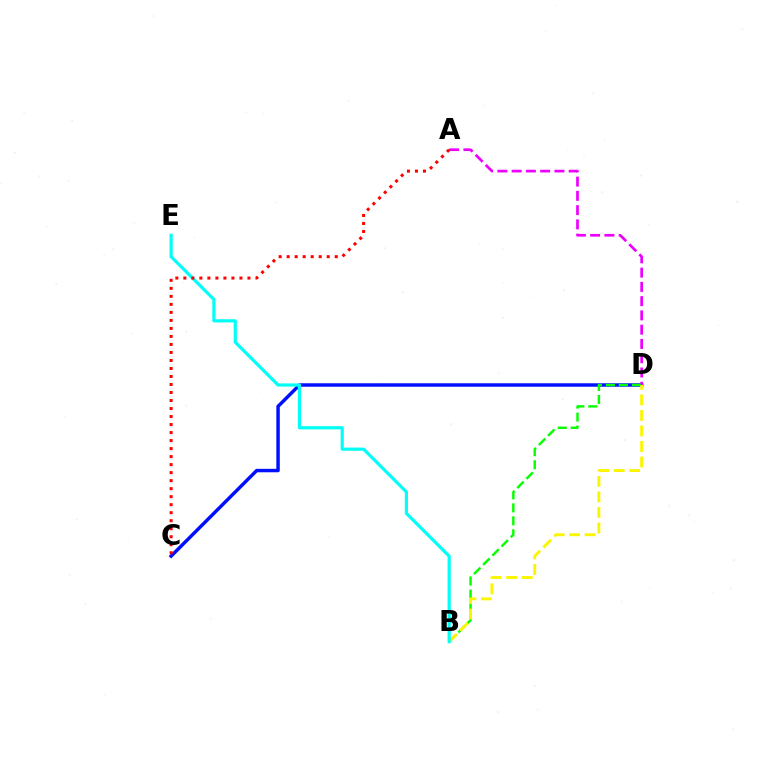{('C', 'D'): [{'color': '#0010ff', 'line_style': 'solid', 'thickness': 2.48}], ('A', 'D'): [{'color': '#ee00ff', 'line_style': 'dashed', 'thickness': 1.94}], ('B', 'D'): [{'color': '#08ff00', 'line_style': 'dashed', 'thickness': 1.76}, {'color': '#fcf500', 'line_style': 'dashed', 'thickness': 2.11}], ('B', 'E'): [{'color': '#00fff6', 'line_style': 'solid', 'thickness': 2.29}], ('A', 'C'): [{'color': '#ff0000', 'line_style': 'dotted', 'thickness': 2.18}]}